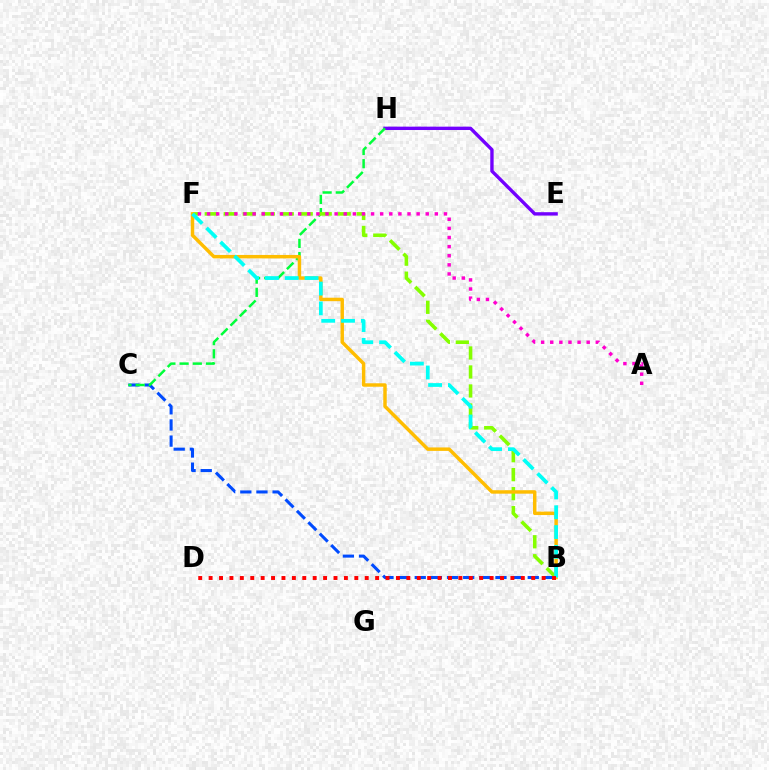{('B', 'C'): [{'color': '#004bff', 'line_style': 'dashed', 'thickness': 2.19}], ('E', 'H'): [{'color': '#7200ff', 'line_style': 'solid', 'thickness': 2.43}], ('C', 'H'): [{'color': '#00ff39', 'line_style': 'dashed', 'thickness': 1.79}], ('B', 'F'): [{'color': '#84ff00', 'line_style': 'dashed', 'thickness': 2.58}, {'color': '#ffbd00', 'line_style': 'solid', 'thickness': 2.49}, {'color': '#00fff6', 'line_style': 'dashed', 'thickness': 2.69}], ('A', 'F'): [{'color': '#ff00cf', 'line_style': 'dotted', 'thickness': 2.48}], ('B', 'D'): [{'color': '#ff0000', 'line_style': 'dotted', 'thickness': 2.83}]}